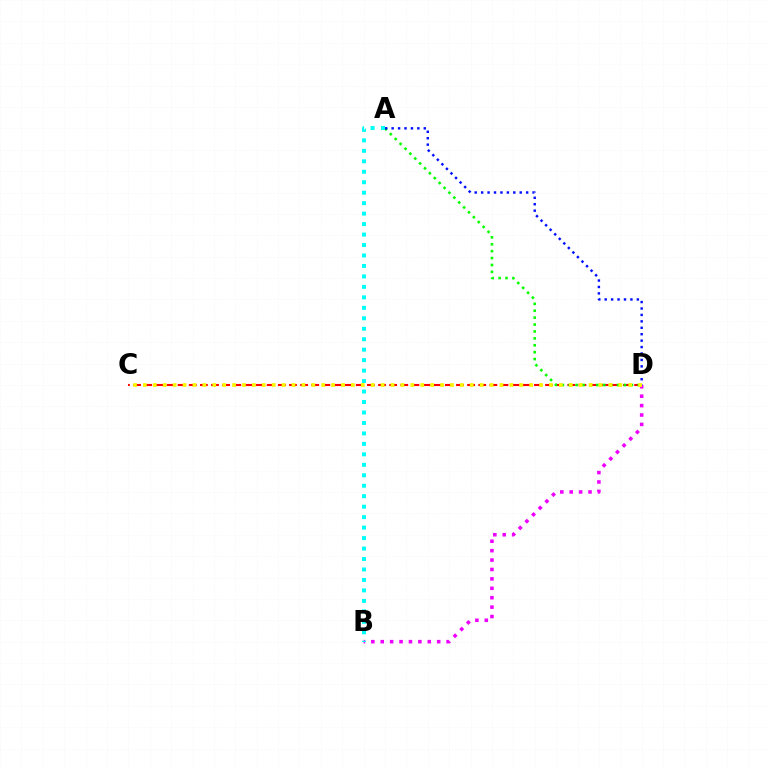{('C', 'D'): [{'color': '#ff0000', 'line_style': 'dashed', 'thickness': 1.51}, {'color': '#fcf500', 'line_style': 'dotted', 'thickness': 2.69}], ('B', 'D'): [{'color': '#ee00ff', 'line_style': 'dotted', 'thickness': 2.56}], ('A', 'D'): [{'color': '#08ff00', 'line_style': 'dotted', 'thickness': 1.88}, {'color': '#0010ff', 'line_style': 'dotted', 'thickness': 1.75}], ('A', 'B'): [{'color': '#00fff6', 'line_style': 'dotted', 'thickness': 2.84}]}